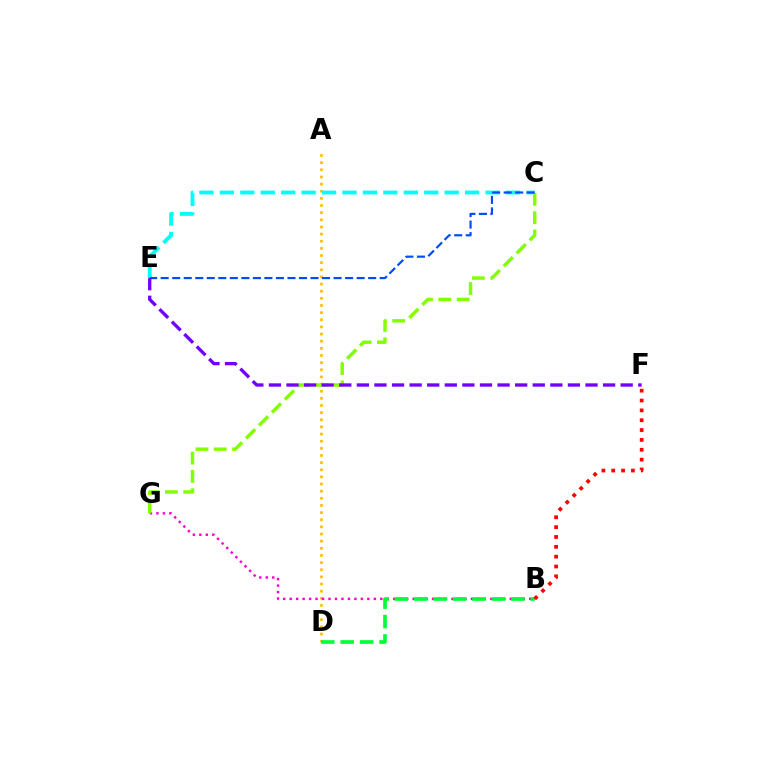{('A', 'D'): [{'color': '#ffbd00', 'line_style': 'dotted', 'thickness': 1.94}], ('B', 'G'): [{'color': '#ff00cf', 'line_style': 'dotted', 'thickness': 1.76}], ('C', 'E'): [{'color': '#00fff6', 'line_style': 'dashed', 'thickness': 2.78}, {'color': '#004bff', 'line_style': 'dashed', 'thickness': 1.57}], ('B', 'D'): [{'color': '#00ff39', 'line_style': 'dashed', 'thickness': 2.64}], ('B', 'F'): [{'color': '#ff0000', 'line_style': 'dotted', 'thickness': 2.68}], ('C', 'G'): [{'color': '#84ff00', 'line_style': 'dashed', 'thickness': 2.49}], ('E', 'F'): [{'color': '#7200ff', 'line_style': 'dashed', 'thickness': 2.39}]}